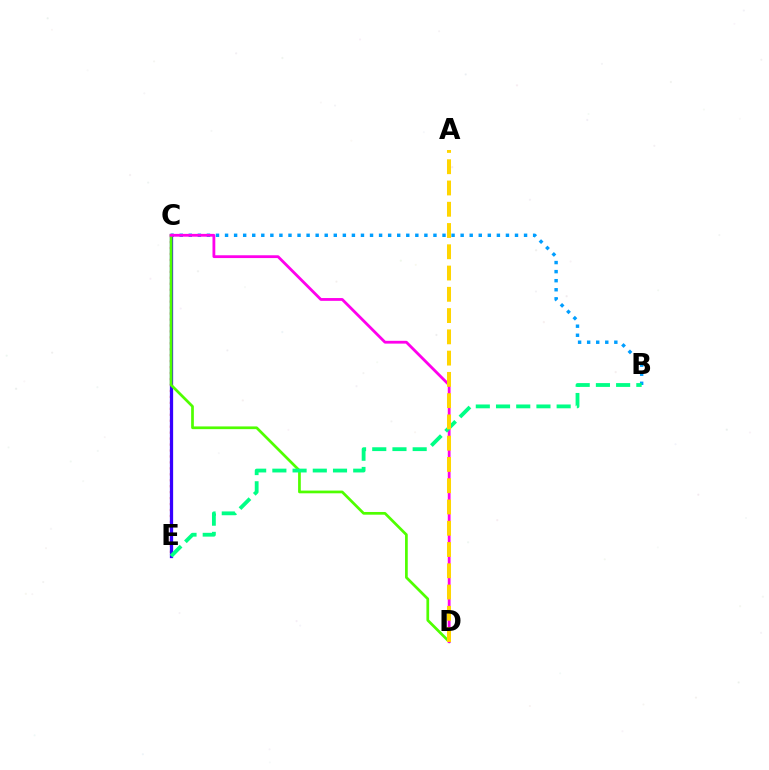{('C', 'E'): [{'color': '#ff0000', 'line_style': 'dotted', 'thickness': 1.62}, {'color': '#3700ff', 'line_style': 'solid', 'thickness': 2.35}], ('B', 'C'): [{'color': '#009eff', 'line_style': 'dotted', 'thickness': 2.46}], ('C', 'D'): [{'color': '#4fff00', 'line_style': 'solid', 'thickness': 1.95}, {'color': '#ff00ed', 'line_style': 'solid', 'thickness': 2.01}], ('B', 'E'): [{'color': '#00ff86', 'line_style': 'dashed', 'thickness': 2.75}], ('A', 'D'): [{'color': '#ffd500', 'line_style': 'dashed', 'thickness': 2.89}]}